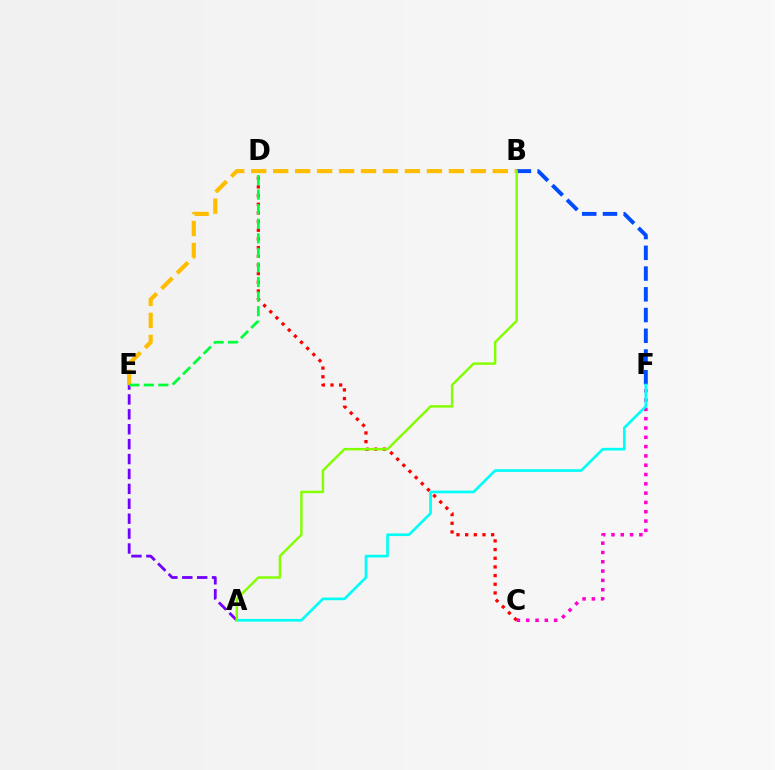{('B', 'F'): [{'color': '#004bff', 'line_style': 'dashed', 'thickness': 2.82}], ('A', 'E'): [{'color': '#7200ff', 'line_style': 'dashed', 'thickness': 2.03}], ('C', 'F'): [{'color': '#ff00cf', 'line_style': 'dotted', 'thickness': 2.53}], ('C', 'D'): [{'color': '#ff0000', 'line_style': 'dotted', 'thickness': 2.36}], ('A', 'F'): [{'color': '#00fff6', 'line_style': 'solid', 'thickness': 1.92}], ('B', 'E'): [{'color': '#ffbd00', 'line_style': 'dashed', 'thickness': 2.98}], ('A', 'B'): [{'color': '#84ff00', 'line_style': 'solid', 'thickness': 1.76}], ('D', 'E'): [{'color': '#00ff39', 'line_style': 'dashed', 'thickness': 1.98}]}